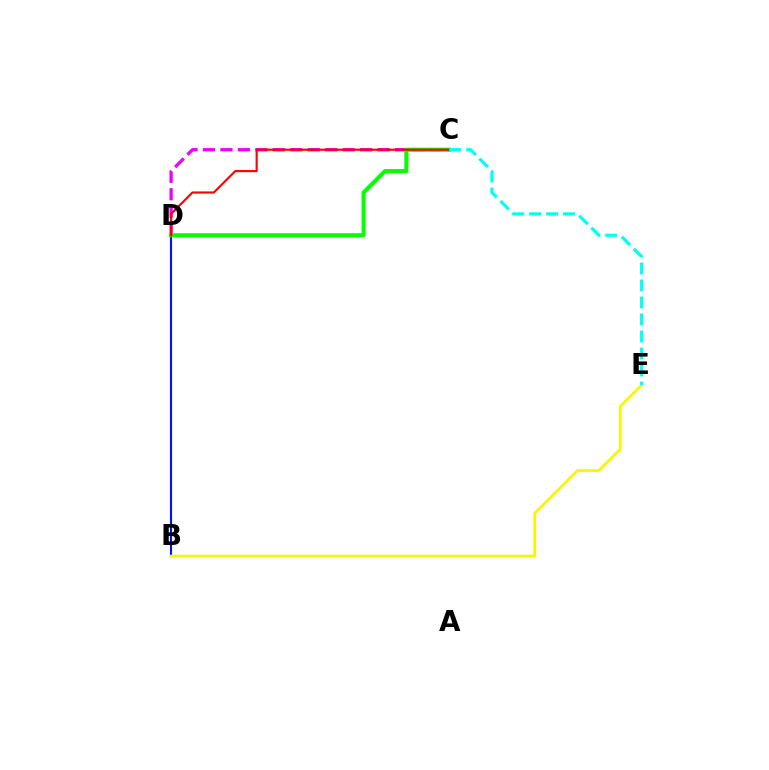{('B', 'D'): [{'color': '#0010ff', 'line_style': 'solid', 'thickness': 1.53}], ('C', 'D'): [{'color': '#ee00ff', 'line_style': 'dashed', 'thickness': 2.37}, {'color': '#08ff00', 'line_style': 'solid', 'thickness': 2.96}, {'color': '#ff0000', 'line_style': 'solid', 'thickness': 1.54}], ('B', 'E'): [{'color': '#fcf500', 'line_style': 'solid', 'thickness': 1.98}], ('C', 'E'): [{'color': '#00fff6', 'line_style': 'dashed', 'thickness': 2.31}]}